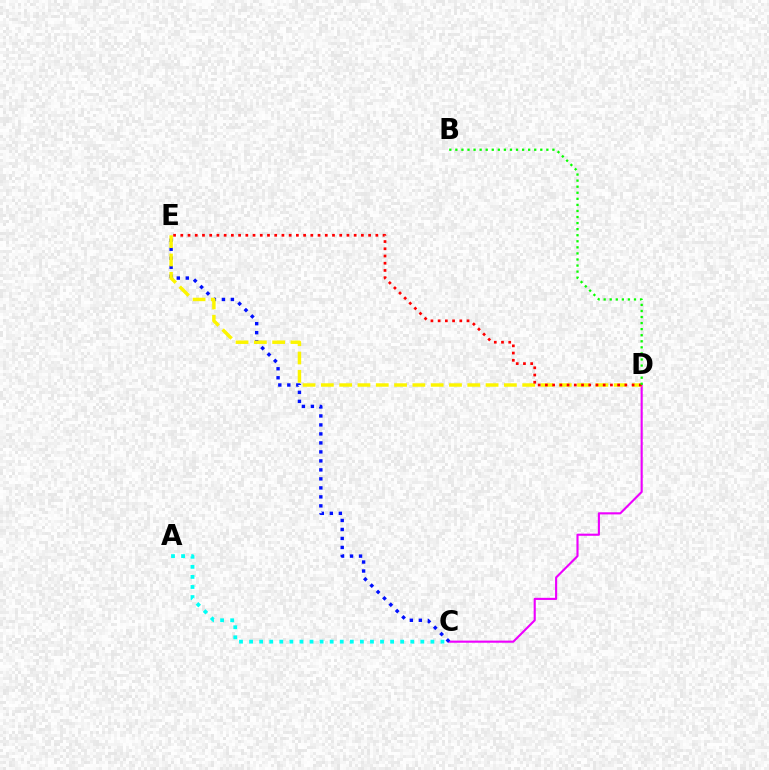{('C', 'D'): [{'color': '#ee00ff', 'line_style': 'solid', 'thickness': 1.53}], ('C', 'E'): [{'color': '#0010ff', 'line_style': 'dotted', 'thickness': 2.44}], ('D', 'E'): [{'color': '#fcf500', 'line_style': 'dashed', 'thickness': 2.49}, {'color': '#ff0000', 'line_style': 'dotted', 'thickness': 1.96}], ('B', 'D'): [{'color': '#08ff00', 'line_style': 'dotted', 'thickness': 1.65}], ('A', 'C'): [{'color': '#00fff6', 'line_style': 'dotted', 'thickness': 2.74}]}